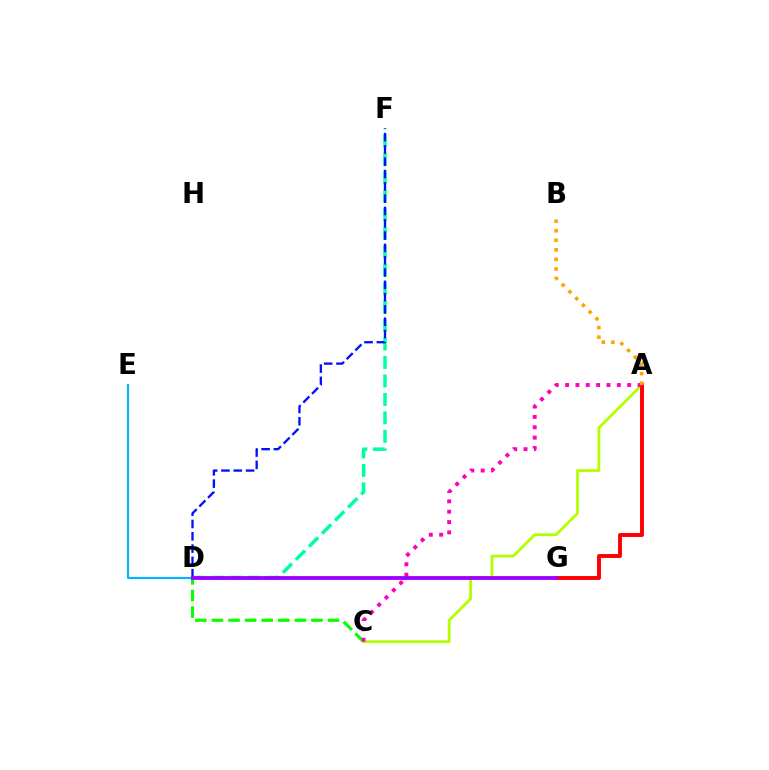{('D', 'F'): [{'color': '#00ff9d', 'line_style': 'dashed', 'thickness': 2.51}, {'color': '#0010ff', 'line_style': 'dashed', 'thickness': 1.67}], ('C', 'D'): [{'color': '#08ff00', 'line_style': 'dashed', 'thickness': 2.25}], ('A', 'C'): [{'color': '#b3ff00', 'line_style': 'solid', 'thickness': 2.01}, {'color': '#ff00bd', 'line_style': 'dotted', 'thickness': 2.81}], ('D', 'E'): [{'color': '#00b5ff', 'line_style': 'solid', 'thickness': 1.54}], ('A', 'G'): [{'color': '#ff0000', 'line_style': 'solid', 'thickness': 2.82}], ('D', 'G'): [{'color': '#9b00ff', 'line_style': 'solid', 'thickness': 2.75}], ('A', 'B'): [{'color': '#ffa500', 'line_style': 'dotted', 'thickness': 2.59}]}